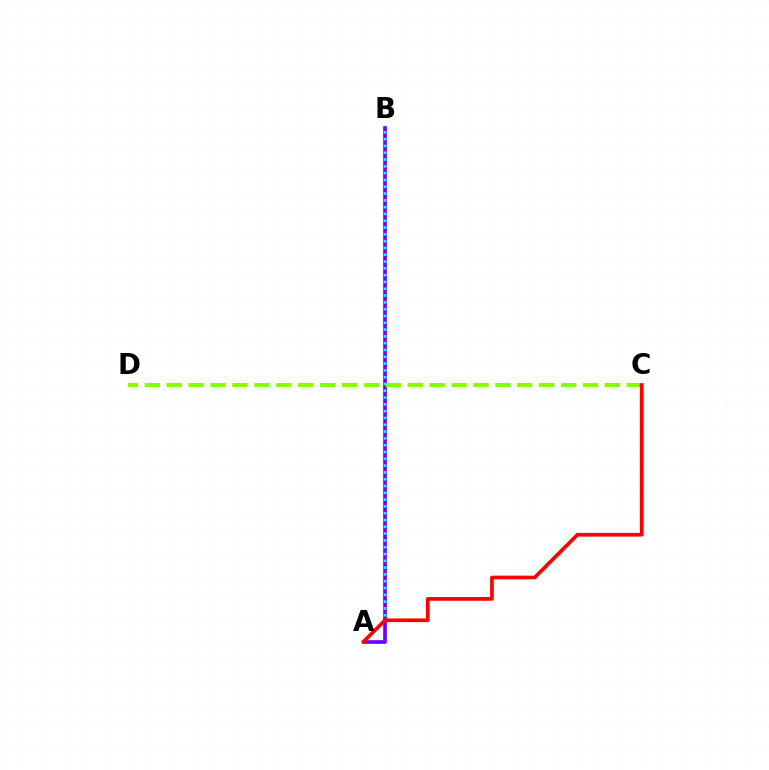{('A', 'B'): [{'color': '#7200ff', 'line_style': 'solid', 'thickness': 2.65}, {'color': '#00fff6', 'line_style': 'dotted', 'thickness': 1.85}], ('C', 'D'): [{'color': '#84ff00', 'line_style': 'dashed', 'thickness': 2.98}], ('A', 'C'): [{'color': '#ff0000', 'line_style': 'solid', 'thickness': 2.66}]}